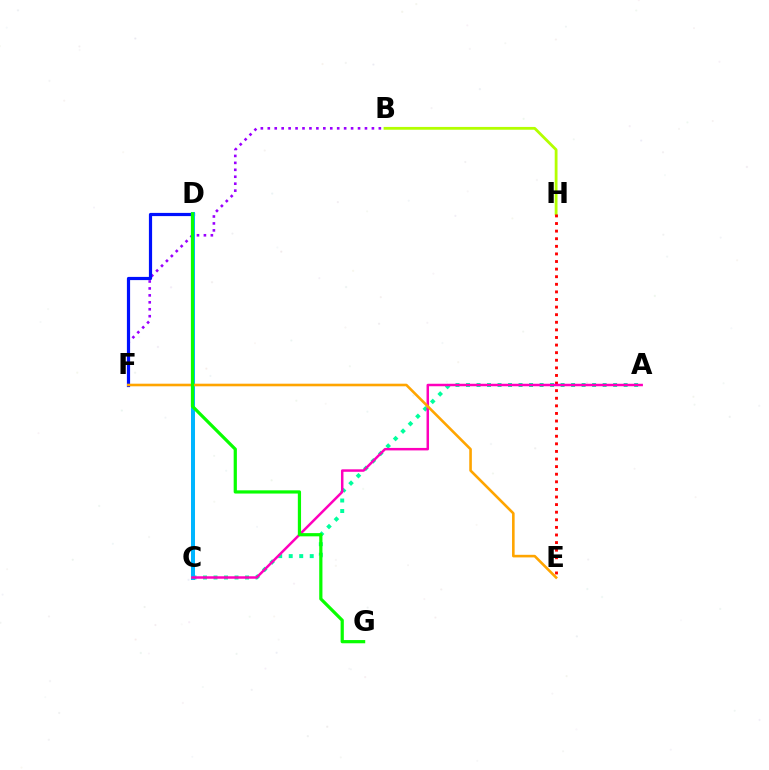{('A', 'C'): [{'color': '#00ff9d', 'line_style': 'dotted', 'thickness': 2.86}, {'color': '#ff00bd', 'line_style': 'solid', 'thickness': 1.79}], ('B', 'H'): [{'color': '#b3ff00', 'line_style': 'solid', 'thickness': 2.02}], ('B', 'F'): [{'color': '#9b00ff', 'line_style': 'dotted', 'thickness': 1.89}], ('D', 'F'): [{'color': '#0010ff', 'line_style': 'solid', 'thickness': 2.3}], ('E', 'H'): [{'color': '#ff0000', 'line_style': 'dotted', 'thickness': 2.06}], ('C', 'D'): [{'color': '#00b5ff', 'line_style': 'solid', 'thickness': 2.88}], ('E', 'F'): [{'color': '#ffa500', 'line_style': 'solid', 'thickness': 1.87}], ('D', 'G'): [{'color': '#08ff00', 'line_style': 'solid', 'thickness': 2.32}]}